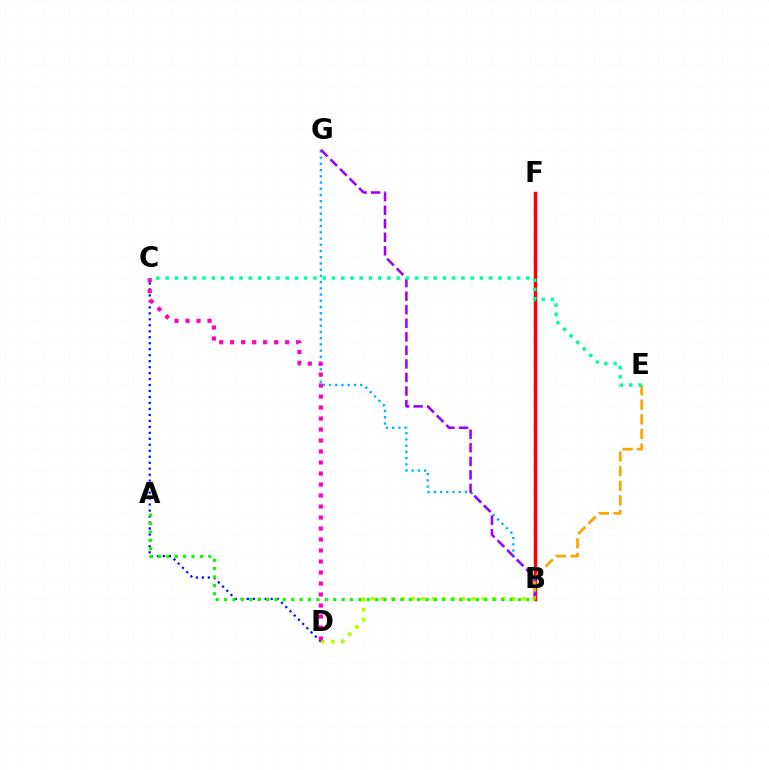{('C', 'D'): [{'color': '#0010ff', 'line_style': 'dotted', 'thickness': 1.62}, {'color': '#ff00bd', 'line_style': 'dotted', 'thickness': 2.99}], ('B', 'F'): [{'color': '#ff0000', 'line_style': 'solid', 'thickness': 2.51}], ('B', 'G'): [{'color': '#00b5ff', 'line_style': 'dotted', 'thickness': 1.69}, {'color': '#9b00ff', 'line_style': 'dashed', 'thickness': 1.84}], ('B', 'D'): [{'color': '#b3ff00', 'line_style': 'dotted', 'thickness': 2.73}], ('B', 'E'): [{'color': '#ffa500', 'line_style': 'dashed', 'thickness': 1.99}], ('C', 'E'): [{'color': '#00ff9d', 'line_style': 'dotted', 'thickness': 2.51}], ('A', 'B'): [{'color': '#08ff00', 'line_style': 'dotted', 'thickness': 2.28}]}